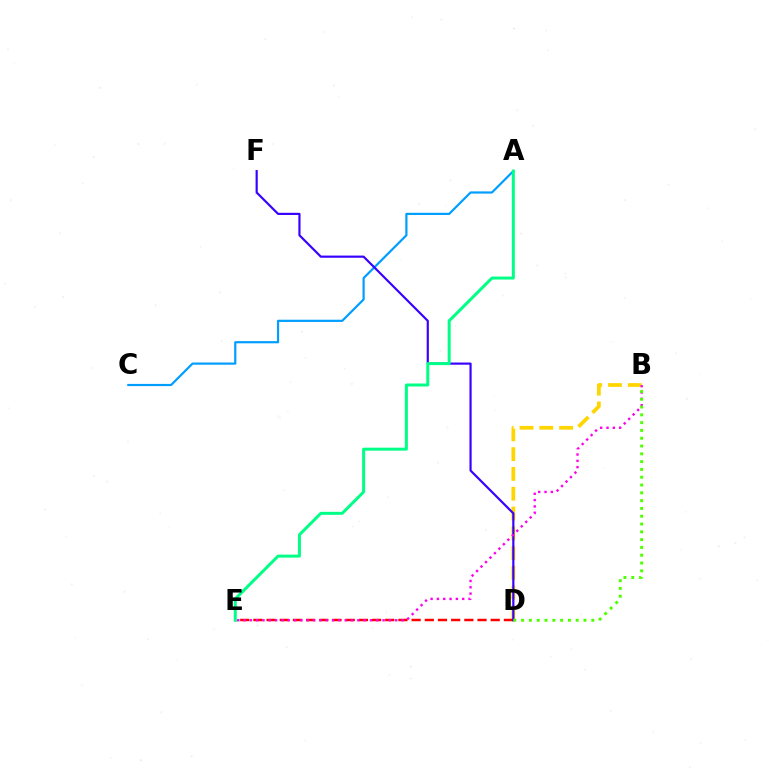{('B', 'D'): [{'color': '#ffd500', 'line_style': 'dashed', 'thickness': 2.69}, {'color': '#4fff00', 'line_style': 'dotted', 'thickness': 2.12}], ('A', 'C'): [{'color': '#009eff', 'line_style': 'solid', 'thickness': 1.58}], ('D', 'E'): [{'color': '#ff0000', 'line_style': 'dashed', 'thickness': 1.79}], ('D', 'F'): [{'color': '#3700ff', 'line_style': 'solid', 'thickness': 1.56}], ('A', 'E'): [{'color': '#00ff86', 'line_style': 'solid', 'thickness': 2.16}], ('B', 'E'): [{'color': '#ff00ed', 'line_style': 'dotted', 'thickness': 1.72}]}